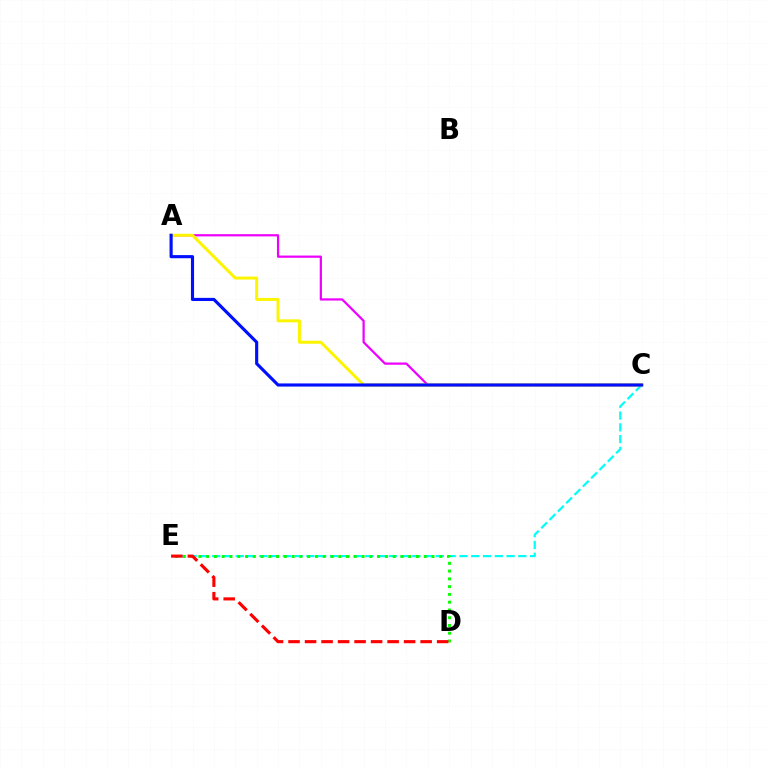{('C', 'E'): [{'color': '#00fff6', 'line_style': 'dashed', 'thickness': 1.6}], ('D', 'E'): [{'color': '#08ff00', 'line_style': 'dotted', 'thickness': 2.11}, {'color': '#ff0000', 'line_style': 'dashed', 'thickness': 2.24}], ('A', 'C'): [{'color': '#ee00ff', 'line_style': 'solid', 'thickness': 1.61}, {'color': '#fcf500', 'line_style': 'solid', 'thickness': 2.15}, {'color': '#0010ff', 'line_style': 'solid', 'thickness': 2.25}]}